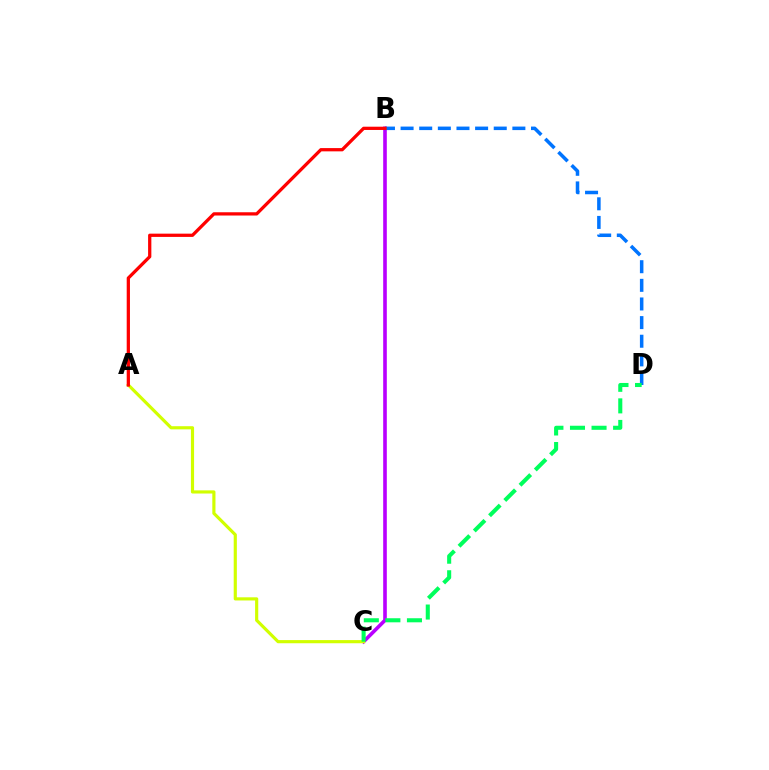{('B', 'C'): [{'color': '#b900ff', 'line_style': 'solid', 'thickness': 2.61}], ('B', 'D'): [{'color': '#0074ff', 'line_style': 'dashed', 'thickness': 2.53}], ('A', 'C'): [{'color': '#d1ff00', 'line_style': 'solid', 'thickness': 2.27}], ('A', 'B'): [{'color': '#ff0000', 'line_style': 'solid', 'thickness': 2.35}], ('C', 'D'): [{'color': '#00ff5c', 'line_style': 'dashed', 'thickness': 2.93}]}